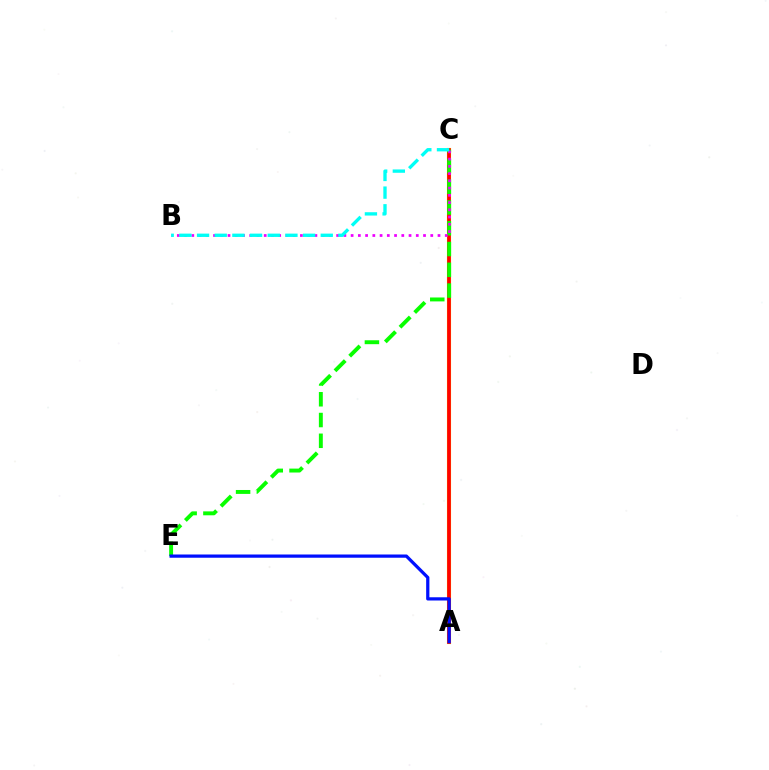{('A', 'C'): [{'color': '#fcf500', 'line_style': 'solid', 'thickness': 2.98}, {'color': '#ff0000', 'line_style': 'solid', 'thickness': 2.68}], ('C', 'E'): [{'color': '#08ff00', 'line_style': 'dashed', 'thickness': 2.82}], ('B', 'C'): [{'color': '#ee00ff', 'line_style': 'dotted', 'thickness': 1.97}, {'color': '#00fff6', 'line_style': 'dashed', 'thickness': 2.4}], ('A', 'E'): [{'color': '#0010ff', 'line_style': 'solid', 'thickness': 2.33}]}